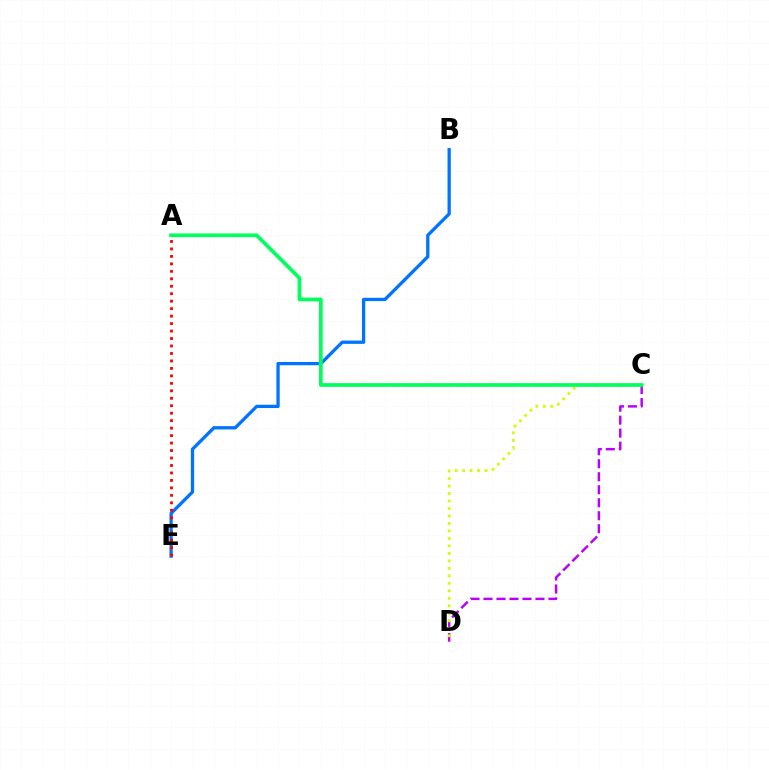{('C', 'D'): [{'color': '#b900ff', 'line_style': 'dashed', 'thickness': 1.77}, {'color': '#d1ff00', 'line_style': 'dotted', 'thickness': 2.03}], ('B', 'E'): [{'color': '#0074ff', 'line_style': 'solid', 'thickness': 2.37}], ('A', 'C'): [{'color': '#00ff5c', 'line_style': 'solid', 'thickness': 2.67}], ('A', 'E'): [{'color': '#ff0000', 'line_style': 'dotted', 'thickness': 2.03}]}